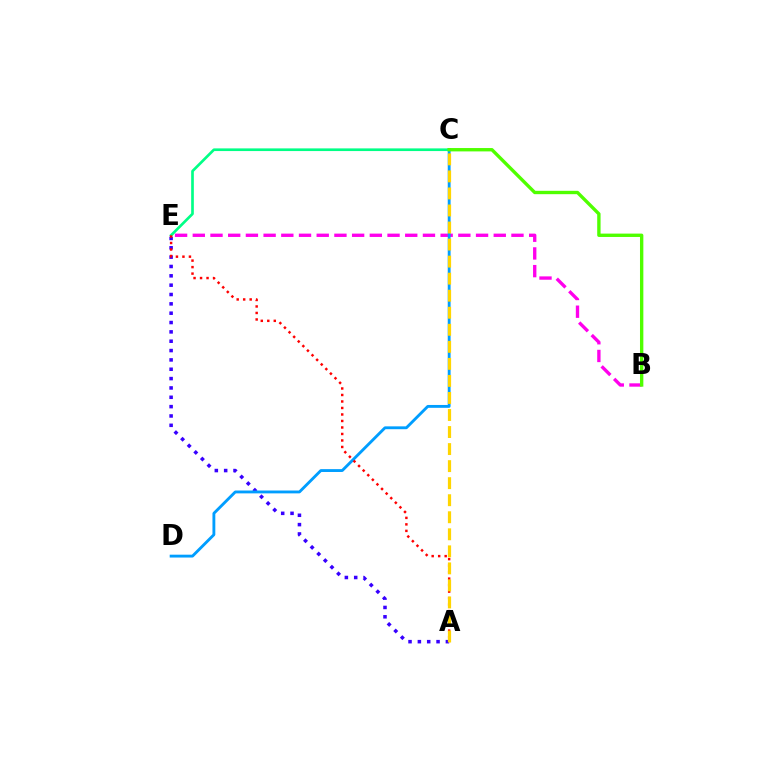{('B', 'E'): [{'color': '#ff00ed', 'line_style': 'dashed', 'thickness': 2.41}], ('A', 'E'): [{'color': '#3700ff', 'line_style': 'dotted', 'thickness': 2.54}, {'color': '#ff0000', 'line_style': 'dotted', 'thickness': 1.77}], ('C', 'D'): [{'color': '#009eff', 'line_style': 'solid', 'thickness': 2.06}], ('C', 'E'): [{'color': '#00ff86', 'line_style': 'solid', 'thickness': 1.93}], ('A', 'C'): [{'color': '#ffd500', 'line_style': 'dashed', 'thickness': 2.32}], ('B', 'C'): [{'color': '#4fff00', 'line_style': 'solid', 'thickness': 2.42}]}